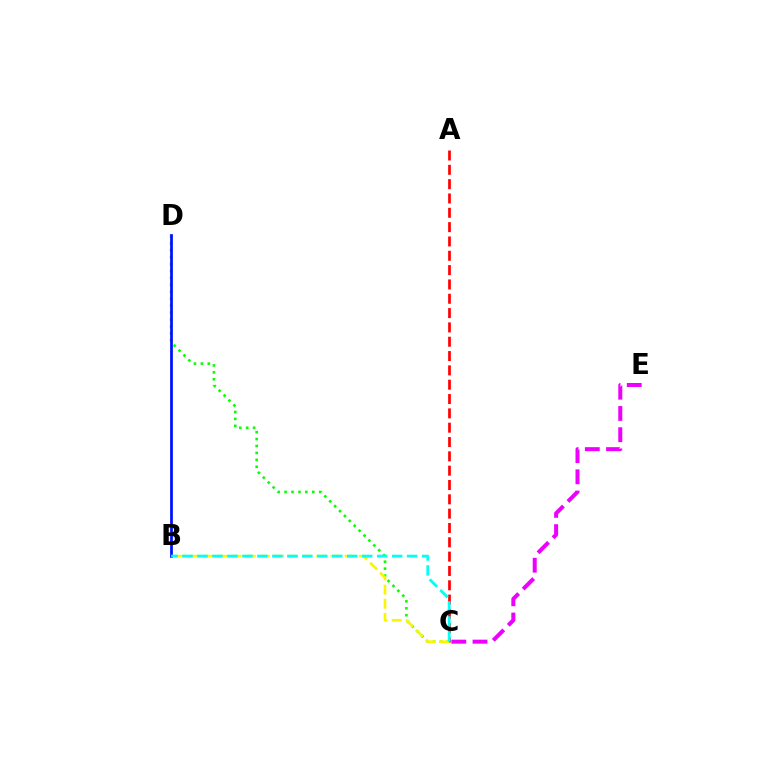{('C', 'D'): [{'color': '#08ff00', 'line_style': 'dotted', 'thickness': 1.88}], ('A', 'C'): [{'color': '#ff0000', 'line_style': 'dashed', 'thickness': 1.95}], ('B', 'C'): [{'color': '#fcf500', 'line_style': 'dashed', 'thickness': 1.92}, {'color': '#00fff6', 'line_style': 'dashed', 'thickness': 2.03}], ('B', 'D'): [{'color': '#0010ff', 'line_style': 'solid', 'thickness': 1.97}], ('C', 'E'): [{'color': '#ee00ff', 'line_style': 'dashed', 'thickness': 2.88}]}